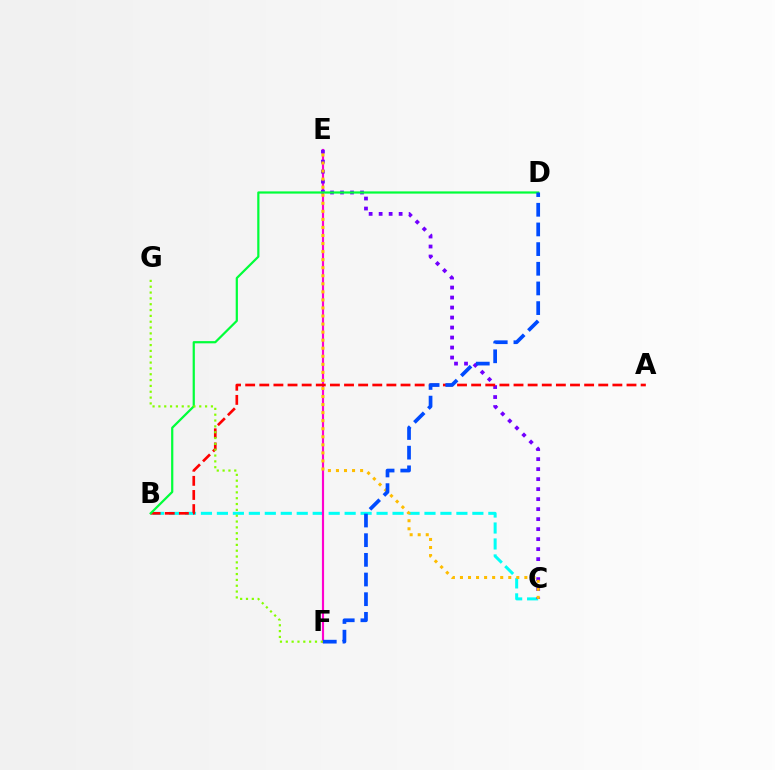{('B', 'C'): [{'color': '#00fff6', 'line_style': 'dashed', 'thickness': 2.17}], ('E', 'F'): [{'color': '#ff00cf', 'line_style': 'solid', 'thickness': 1.56}], ('C', 'E'): [{'color': '#7200ff', 'line_style': 'dotted', 'thickness': 2.72}, {'color': '#ffbd00', 'line_style': 'dotted', 'thickness': 2.19}], ('A', 'B'): [{'color': '#ff0000', 'line_style': 'dashed', 'thickness': 1.92}], ('B', 'D'): [{'color': '#00ff39', 'line_style': 'solid', 'thickness': 1.6}], ('D', 'F'): [{'color': '#004bff', 'line_style': 'dashed', 'thickness': 2.67}], ('F', 'G'): [{'color': '#84ff00', 'line_style': 'dotted', 'thickness': 1.59}]}